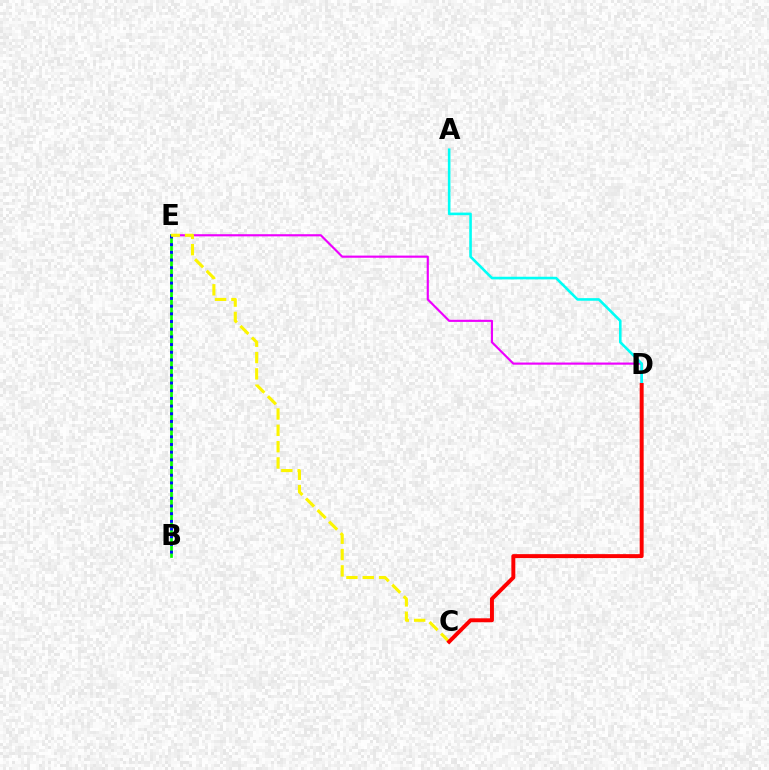{('D', 'E'): [{'color': '#ee00ff', 'line_style': 'solid', 'thickness': 1.55}], ('B', 'E'): [{'color': '#08ff00', 'line_style': 'solid', 'thickness': 1.94}, {'color': '#0010ff', 'line_style': 'dotted', 'thickness': 2.09}], ('A', 'D'): [{'color': '#00fff6', 'line_style': 'solid', 'thickness': 1.87}], ('C', 'E'): [{'color': '#fcf500', 'line_style': 'dashed', 'thickness': 2.22}], ('C', 'D'): [{'color': '#ff0000', 'line_style': 'solid', 'thickness': 2.84}]}